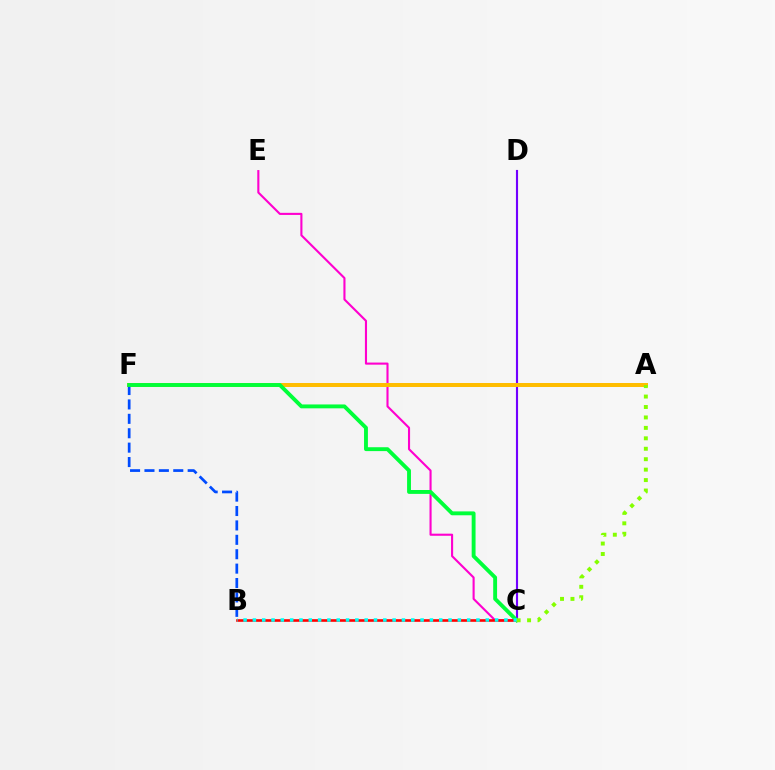{('C', 'E'): [{'color': '#ff00cf', 'line_style': 'solid', 'thickness': 1.52}], ('C', 'D'): [{'color': '#7200ff', 'line_style': 'solid', 'thickness': 1.53}], ('A', 'F'): [{'color': '#ffbd00', 'line_style': 'solid', 'thickness': 2.86}], ('B', 'F'): [{'color': '#004bff', 'line_style': 'dashed', 'thickness': 1.96}], ('C', 'F'): [{'color': '#00ff39', 'line_style': 'solid', 'thickness': 2.79}], ('B', 'C'): [{'color': '#ff0000', 'line_style': 'solid', 'thickness': 1.89}, {'color': '#00fff6', 'line_style': 'dotted', 'thickness': 2.53}], ('A', 'C'): [{'color': '#84ff00', 'line_style': 'dotted', 'thickness': 2.84}]}